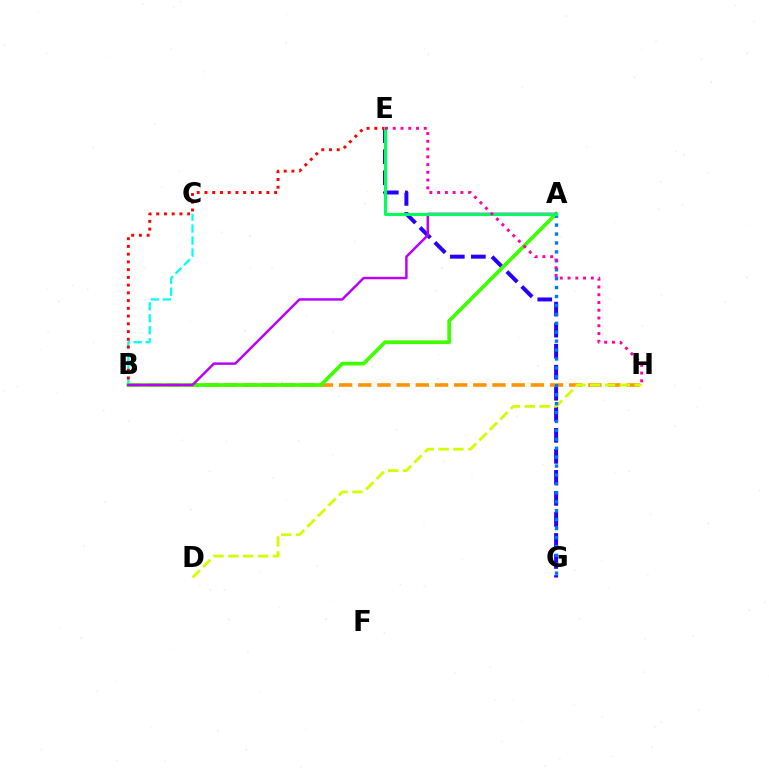{('B', 'C'): [{'color': '#00fff6', 'line_style': 'dashed', 'thickness': 1.63}], ('E', 'G'): [{'color': '#2500ff', 'line_style': 'dashed', 'thickness': 2.86}], ('B', 'H'): [{'color': '#ff9400', 'line_style': 'dashed', 'thickness': 2.6}], ('B', 'E'): [{'color': '#ff0000', 'line_style': 'dotted', 'thickness': 2.1}], ('A', 'B'): [{'color': '#3dff00', 'line_style': 'solid', 'thickness': 2.65}, {'color': '#b900ff', 'line_style': 'solid', 'thickness': 1.77}], ('D', 'H'): [{'color': '#d1ff00', 'line_style': 'dashed', 'thickness': 2.02}], ('A', 'G'): [{'color': '#0074ff', 'line_style': 'dotted', 'thickness': 2.42}], ('A', 'E'): [{'color': '#00ff5c', 'line_style': 'solid', 'thickness': 2.22}], ('E', 'H'): [{'color': '#ff00ac', 'line_style': 'dotted', 'thickness': 2.11}]}